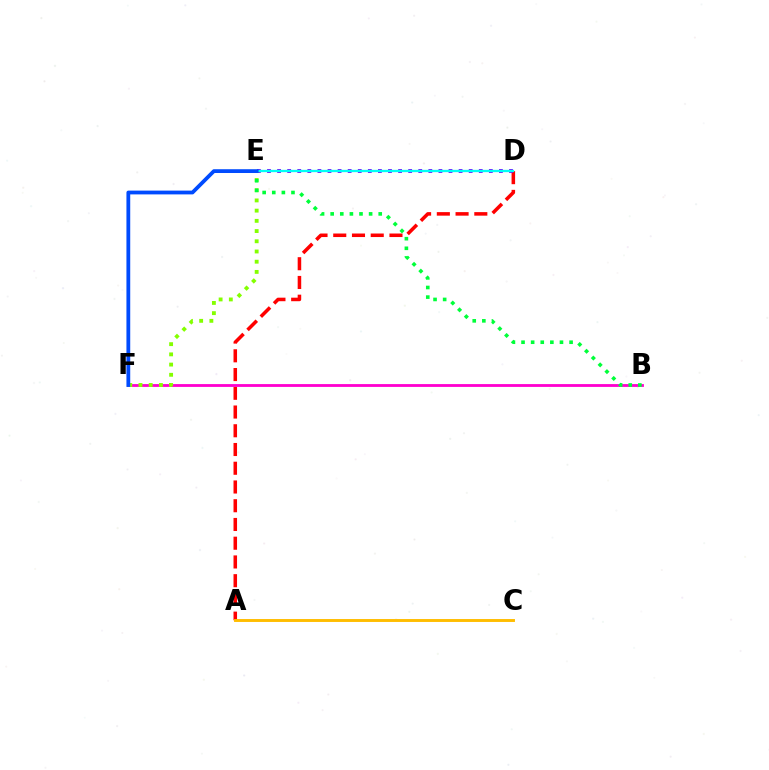{('A', 'D'): [{'color': '#ff0000', 'line_style': 'dashed', 'thickness': 2.55}], ('D', 'E'): [{'color': '#7200ff', 'line_style': 'dotted', 'thickness': 2.74}, {'color': '#00fff6', 'line_style': 'solid', 'thickness': 1.66}], ('B', 'F'): [{'color': '#ff00cf', 'line_style': 'solid', 'thickness': 2.03}], ('E', 'F'): [{'color': '#84ff00', 'line_style': 'dotted', 'thickness': 2.77}, {'color': '#004bff', 'line_style': 'solid', 'thickness': 2.73}], ('B', 'E'): [{'color': '#00ff39', 'line_style': 'dotted', 'thickness': 2.61}], ('A', 'C'): [{'color': '#ffbd00', 'line_style': 'solid', 'thickness': 2.1}]}